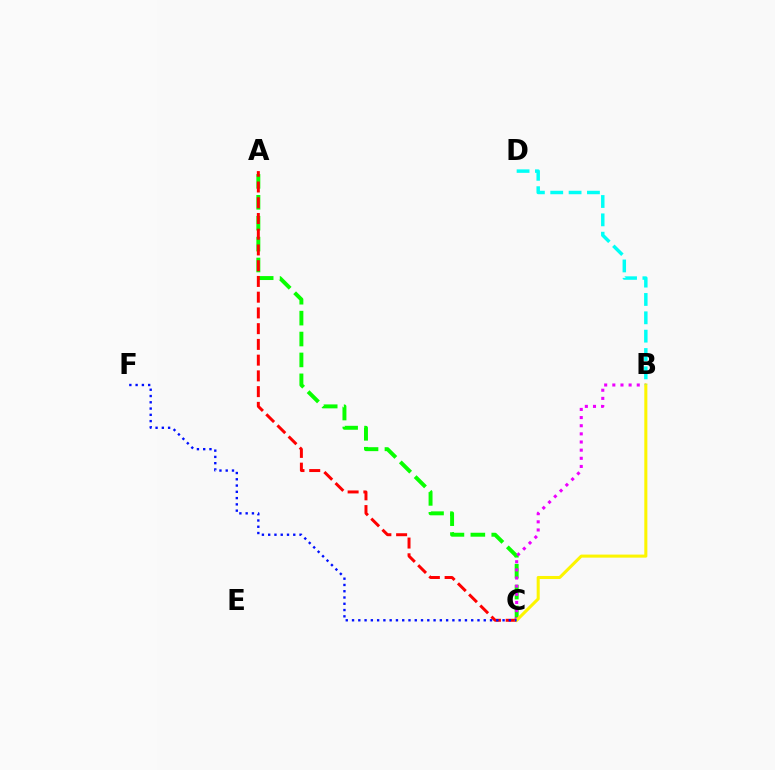{('A', 'C'): [{'color': '#08ff00', 'line_style': 'dashed', 'thickness': 2.84}, {'color': '#ff0000', 'line_style': 'dashed', 'thickness': 2.14}], ('B', 'C'): [{'color': '#ee00ff', 'line_style': 'dotted', 'thickness': 2.21}, {'color': '#fcf500', 'line_style': 'solid', 'thickness': 2.2}], ('C', 'F'): [{'color': '#0010ff', 'line_style': 'dotted', 'thickness': 1.7}], ('B', 'D'): [{'color': '#00fff6', 'line_style': 'dashed', 'thickness': 2.49}]}